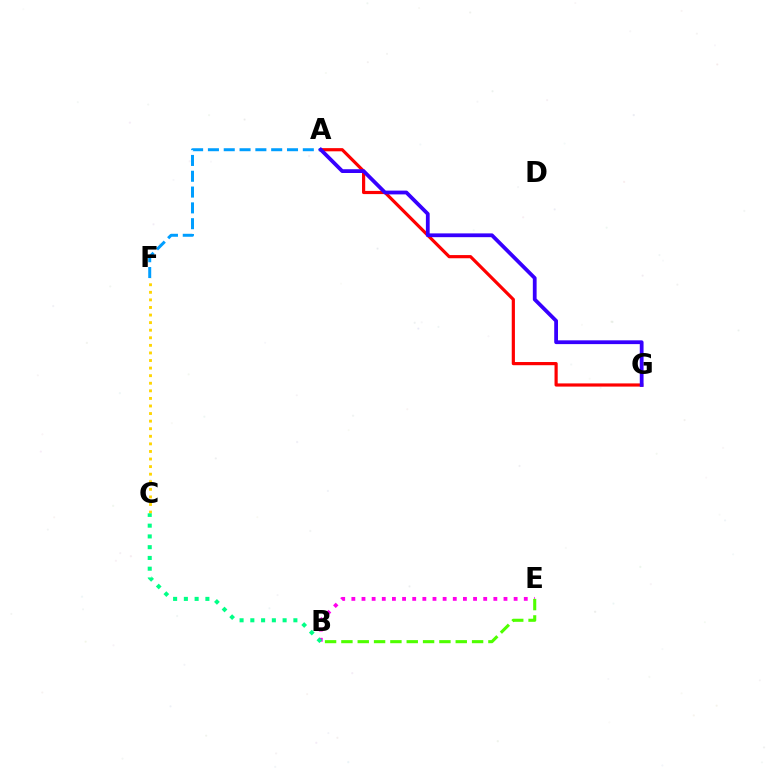{('A', 'G'): [{'color': '#ff0000', 'line_style': 'solid', 'thickness': 2.29}, {'color': '#3700ff', 'line_style': 'solid', 'thickness': 2.72}], ('C', 'F'): [{'color': '#ffd500', 'line_style': 'dotted', 'thickness': 2.06}], ('B', 'E'): [{'color': '#ff00ed', 'line_style': 'dotted', 'thickness': 2.76}, {'color': '#4fff00', 'line_style': 'dashed', 'thickness': 2.22}], ('A', 'F'): [{'color': '#009eff', 'line_style': 'dashed', 'thickness': 2.15}], ('B', 'C'): [{'color': '#00ff86', 'line_style': 'dotted', 'thickness': 2.92}]}